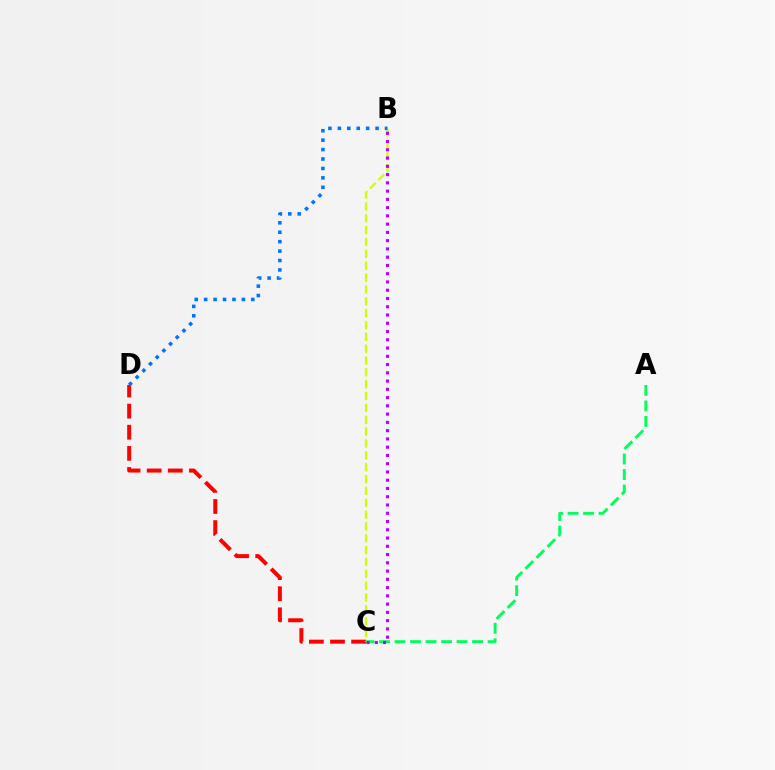{('A', 'C'): [{'color': '#00ff5c', 'line_style': 'dashed', 'thickness': 2.11}], ('C', 'D'): [{'color': '#ff0000', 'line_style': 'dashed', 'thickness': 2.87}], ('B', 'C'): [{'color': '#d1ff00', 'line_style': 'dashed', 'thickness': 1.61}, {'color': '#b900ff', 'line_style': 'dotted', 'thickness': 2.24}], ('B', 'D'): [{'color': '#0074ff', 'line_style': 'dotted', 'thickness': 2.56}]}